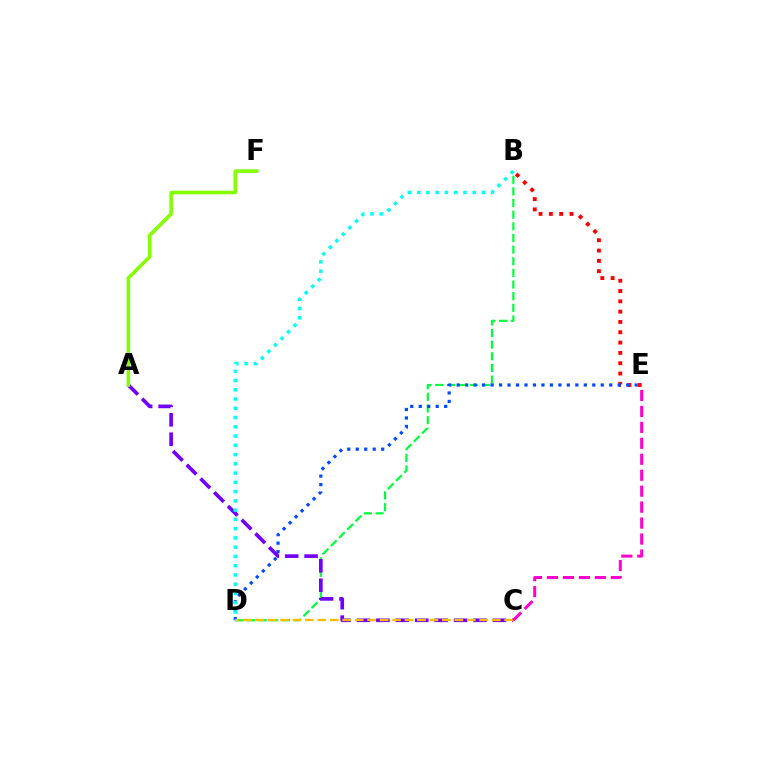{('B', 'D'): [{'color': '#00ff39', 'line_style': 'dashed', 'thickness': 1.58}, {'color': '#00fff6', 'line_style': 'dotted', 'thickness': 2.51}], ('B', 'E'): [{'color': '#ff0000', 'line_style': 'dotted', 'thickness': 2.8}], ('D', 'E'): [{'color': '#004bff', 'line_style': 'dotted', 'thickness': 2.3}], ('A', 'C'): [{'color': '#7200ff', 'line_style': 'dashed', 'thickness': 2.64}], ('C', 'D'): [{'color': '#ffbd00', 'line_style': 'dashed', 'thickness': 1.69}], ('C', 'E'): [{'color': '#ff00cf', 'line_style': 'dashed', 'thickness': 2.17}], ('A', 'F'): [{'color': '#84ff00', 'line_style': 'solid', 'thickness': 2.56}]}